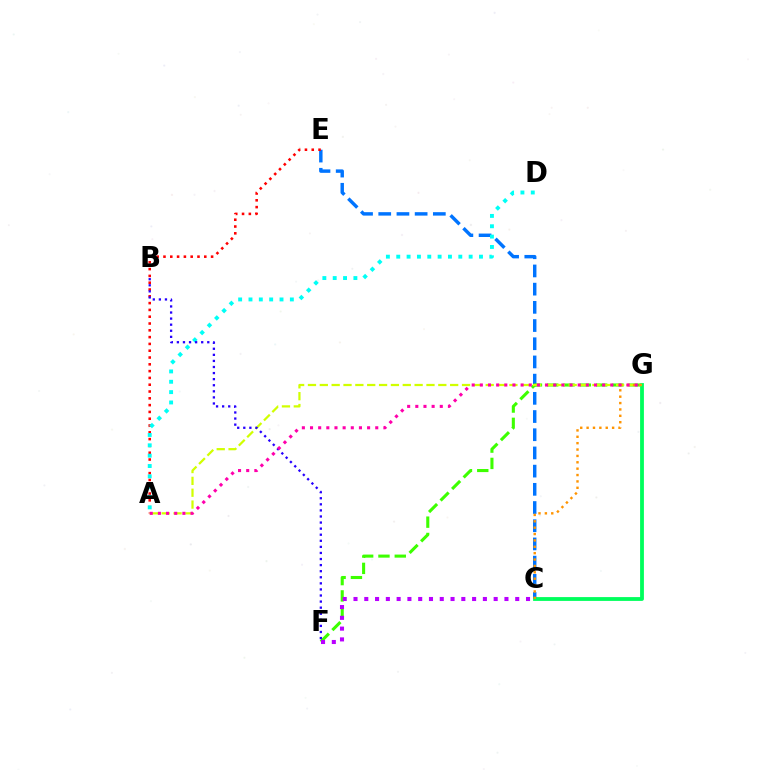{('C', 'E'): [{'color': '#0074ff', 'line_style': 'dashed', 'thickness': 2.47}], ('C', 'G'): [{'color': '#00ff5c', 'line_style': 'solid', 'thickness': 2.75}, {'color': '#ff9400', 'line_style': 'dotted', 'thickness': 1.73}], ('A', 'E'): [{'color': '#ff0000', 'line_style': 'dotted', 'thickness': 1.85}], ('F', 'G'): [{'color': '#3dff00', 'line_style': 'dashed', 'thickness': 2.22}], ('C', 'F'): [{'color': '#b900ff', 'line_style': 'dotted', 'thickness': 2.93}], ('A', 'D'): [{'color': '#00fff6', 'line_style': 'dotted', 'thickness': 2.81}], ('A', 'G'): [{'color': '#d1ff00', 'line_style': 'dashed', 'thickness': 1.61}, {'color': '#ff00ac', 'line_style': 'dotted', 'thickness': 2.22}], ('B', 'F'): [{'color': '#2500ff', 'line_style': 'dotted', 'thickness': 1.65}]}